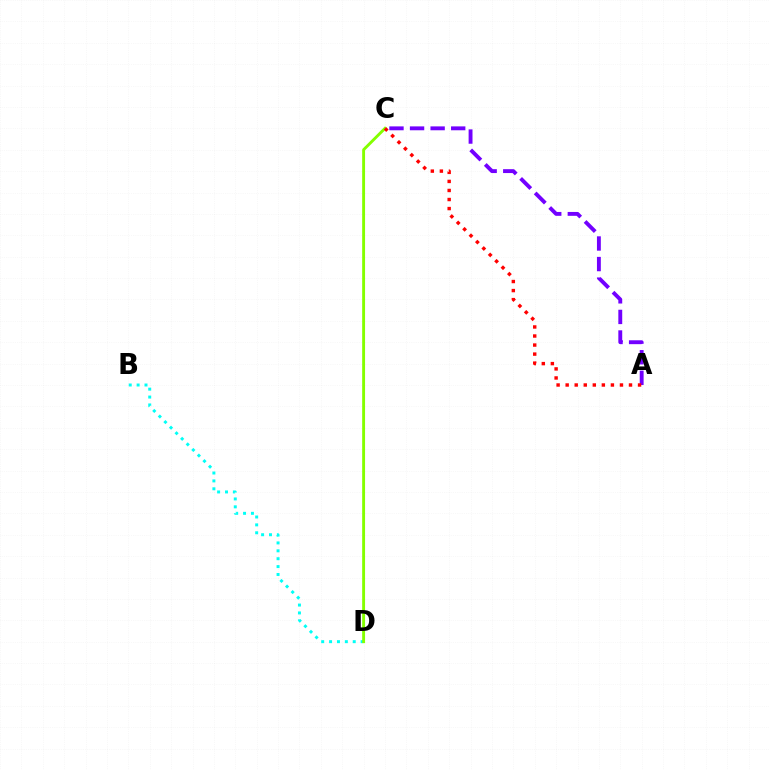{('A', 'C'): [{'color': '#7200ff', 'line_style': 'dashed', 'thickness': 2.79}, {'color': '#ff0000', 'line_style': 'dotted', 'thickness': 2.46}], ('B', 'D'): [{'color': '#00fff6', 'line_style': 'dotted', 'thickness': 2.14}], ('C', 'D'): [{'color': '#84ff00', 'line_style': 'solid', 'thickness': 2.08}]}